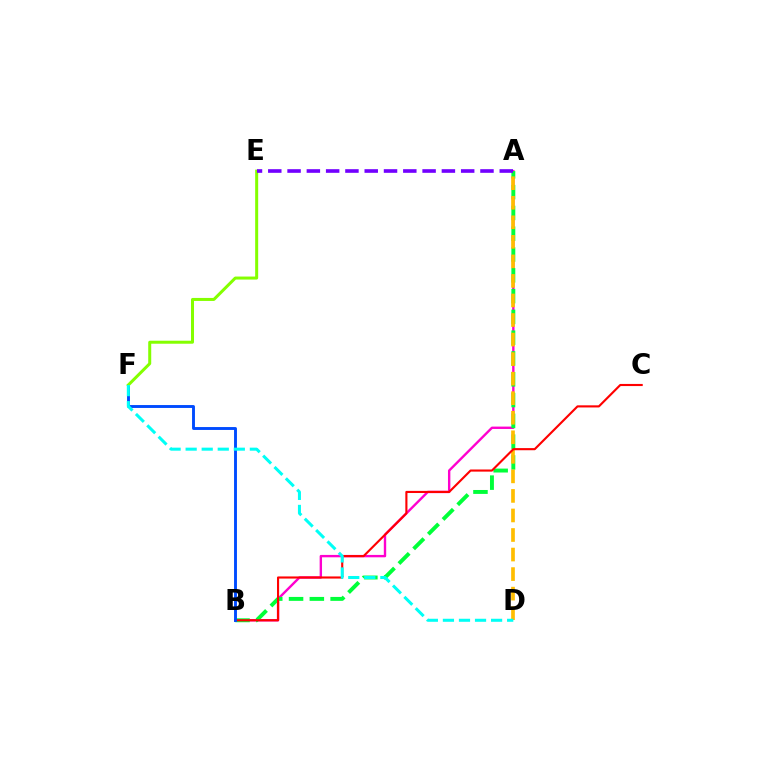{('A', 'B'): [{'color': '#ff00cf', 'line_style': 'solid', 'thickness': 1.72}, {'color': '#00ff39', 'line_style': 'dashed', 'thickness': 2.82}], ('A', 'D'): [{'color': '#ffbd00', 'line_style': 'dashed', 'thickness': 2.66}], ('B', 'C'): [{'color': '#ff0000', 'line_style': 'solid', 'thickness': 1.53}], ('B', 'F'): [{'color': '#004bff', 'line_style': 'solid', 'thickness': 2.09}], ('E', 'F'): [{'color': '#84ff00', 'line_style': 'solid', 'thickness': 2.17}], ('D', 'F'): [{'color': '#00fff6', 'line_style': 'dashed', 'thickness': 2.18}], ('A', 'E'): [{'color': '#7200ff', 'line_style': 'dashed', 'thickness': 2.62}]}